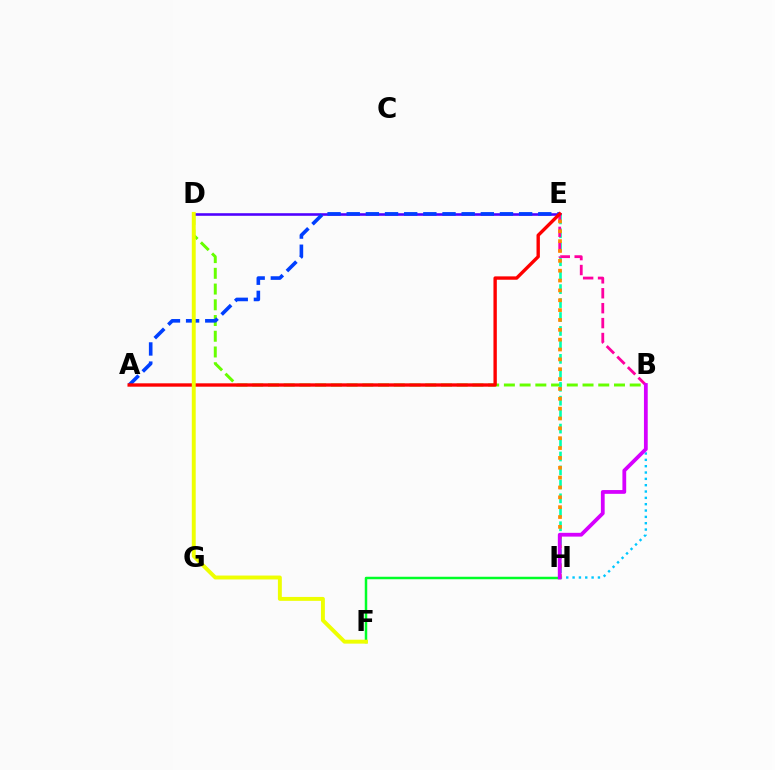{('B', 'D'): [{'color': '#66ff00', 'line_style': 'dashed', 'thickness': 2.14}], ('D', 'E'): [{'color': '#4f00ff', 'line_style': 'solid', 'thickness': 1.86}], ('E', 'H'): [{'color': '#00ffaf', 'line_style': 'dashed', 'thickness': 1.89}, {'color': '#ff8800', 'line_style': 'dotted', 'thickness': 2.68}], ('F', 'H'): [{'color': '#00ff27', 'line_style': 'solid', 'thickness': 1.79}], ('B', 'E'): [{'color': '#ff00a0', 'line_style': 'dashed', 'thickness': 2.03}], ('A', 'E'): [{'color': '#003fff', 'line_style': 'dashed', 'thickness': 2.6}, {'color': '#ff0000', 'line_style': 'solid', 'thickness': 2.43}], ('B', 'H'): [{'color': '#00c7ff', 'line_style': 'dotted', 'thickness': 1.72}, {'color': '#d600ff', 'line_style': 'solid', 'thickness': 2.72}], ('D', 'F'): [{'color': '#eeff00', 'line_style': 'solid', 'thickness': 2.82}]}